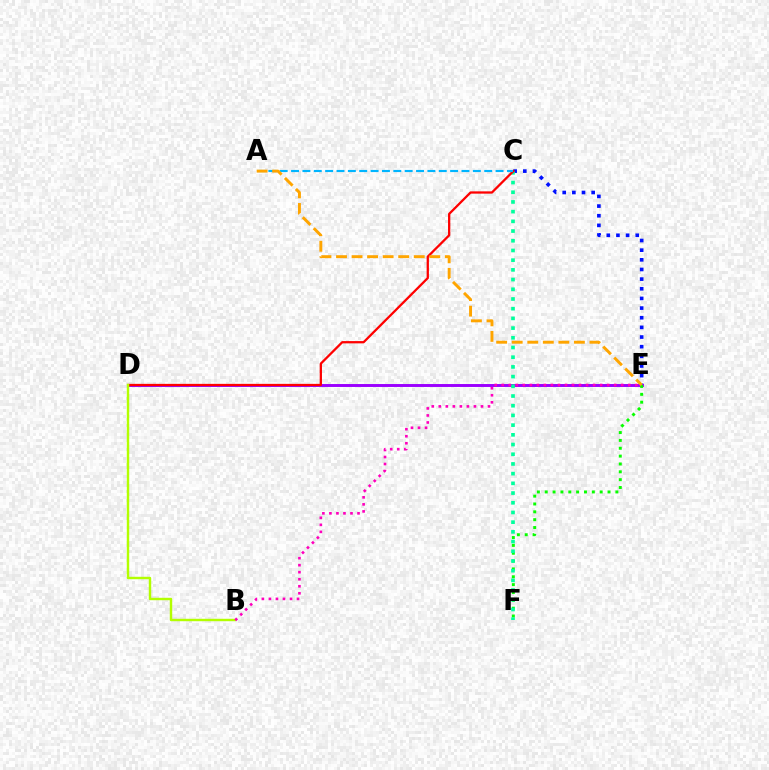{('C', 'E'): [{'color': '#0010ff', 'line_style': 'dotted', 'thickness': 2.62}], ('D', 'E'): [{'color': '#9b00ff', 'line_style': 'solid', 'thickness': 2.11}], ('E', 'F'): [{'color': '#08ff00', 'line_style': 'dotted', 'thickness': 2.13}], ('C', 'F'): [{'color': '#00ff9d', 'line_style': 'dotted', 'thickness': 2.64}], ('C', 'D'): [{'color': '#ff0000', 'line_style': 'solid', 'thickness': 1.64}], ('B', 'D'): [{'color': '#b3ff00', 'line_style': 'solid', 'thickness': 1.75}], ('A', 'C'): [{'color': '#00b5ff', 'line_style': 'dashed', 'thickness': 1.54}], ('B', 'E'): [{'color': '#ff00bd', 'line_style': 'dotted', 'thickness': 1.91}], ('A', 'E'): [{'color': '#ffa500', 'line_style': 'dashed', 'thickness': 2.11}]}